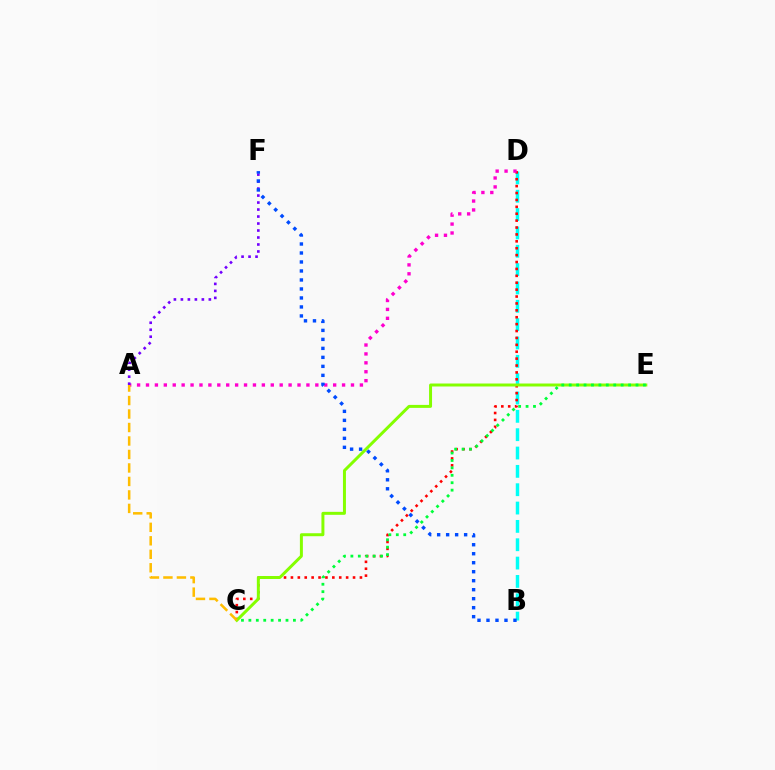{('B', 'D'): [{'color': '#00fff6', 'line_style': 'dashed', 'thickness': 2.49}], ('C', 'D'): [{'color': '#ff0000', 'line_style': 'dotted', 'thickness': 1.87}], ('C', 'E'): [{'color': '#84ff00', 'line_style': 'solid', 'thickness': 2.14}, {'color': '#00ff39', 'line_style': 'dotted', 'thickness': 2.02}], ('A', 'D'): [{'color': '#ff00cf', 'line_style': 'dotted', 'thickness': 2.42}], ('A', 'F'): [{'color': '#7200ff', 'line_style': 'dotted', 'thickness': 1.9}], ('B', 'F'): [{'color': '#004bff', 'line_style': 'dotted', 'thickness': 2.44}], ('A', 'C'): [{'color': '#ffbd00', 'line_style': 'dashed', 'thickness': 1.83}]}